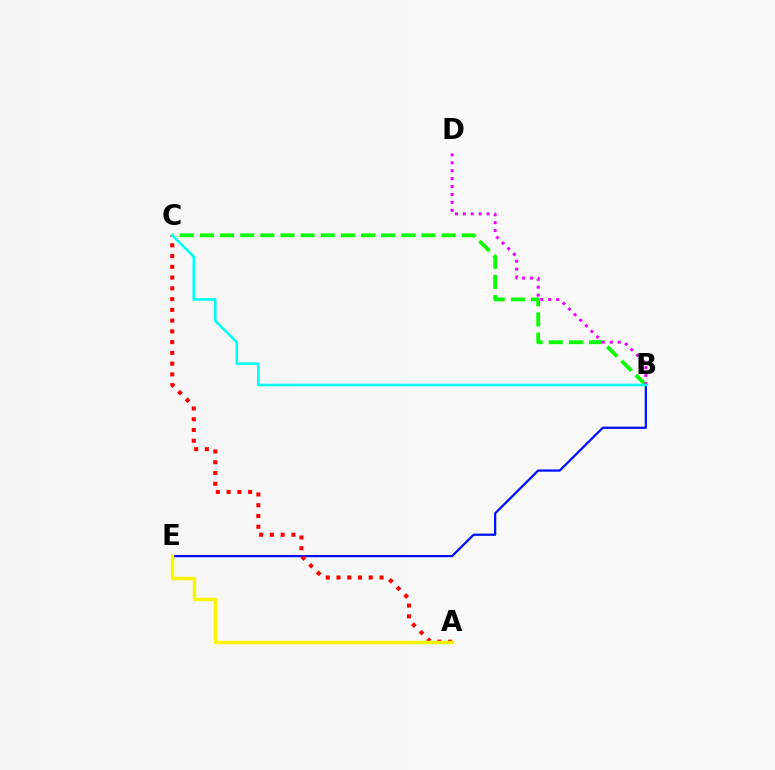{('B', 'C'): [{'color': '#08ff00', 'line_style': 'dashed', 'thickness': 2.74}, {'color': '#00fff6', 'line_style': 'solid', 'thickness': 1.87}], ('B', 'E'): [{'color': '#0010ff', 'line_style': 'solid', 'thickness': 1.62}], ('B', 'D'): [{'color': '#ee00ff', 'line_style': 'dotted', 'thickness': 2.15}], ('A', 'C'): [{'color': '#ff0000', 'line_style': 'dotted', 'thickness': 2.92}], ('A', 'E'): [{'color': '#fcf500', 'line_style': 'solid', 'thickness': 2.48}]}